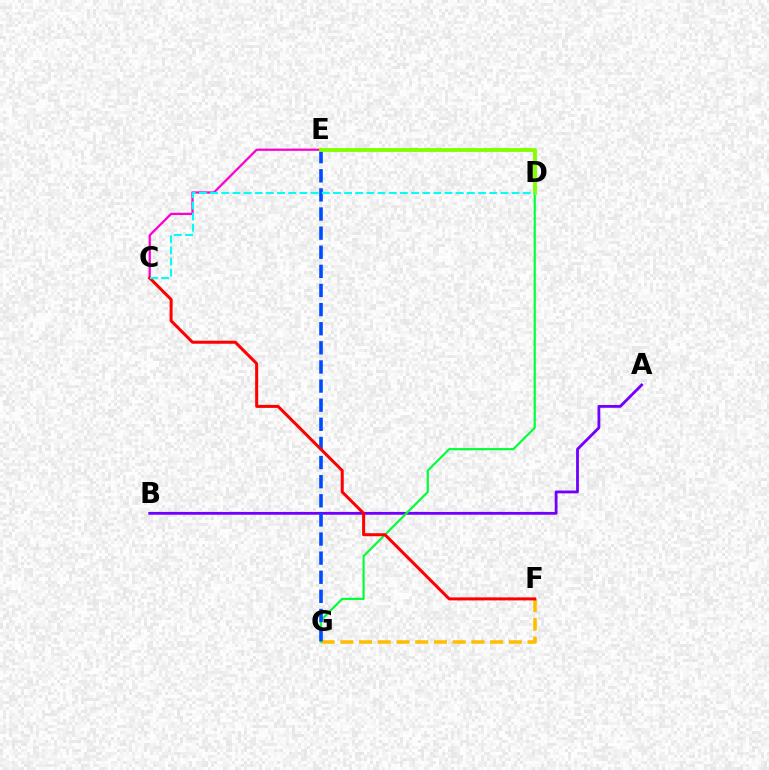{('A', 'B'): [{'color': '#7200ff', 'line_style': 'solid', 'thickness': 2.02}], ('F', 'G'): [{'color': '#ffbd00', 'line_style': 'dashed', 'thickness': 2.54}], ('D', 'G'): [{'color': '#00ff39', 'line_style': 'solid', 'thickness': 1.57}], ('C', 'E'): [{'color': '#ff00cf', 'line_style': 'solid', 'thickness': 1.64}], ('E', 'G'): [{'color': '#004bff', 'line_style': 'dashed', 'thickness': 2.6}], ('D', 'E'): [{'color': '#84ff00', 'line_style': 'solid', 'thickness': 2.78}], ('C', 'F'): [{'color': '#ff0000', 'line_style': 'solid', 'thickness': 2.18}], ('C', 'D'): [{'color': '#00fff6', 'line_style': 'dashed', 'thickness': 1.52}]}